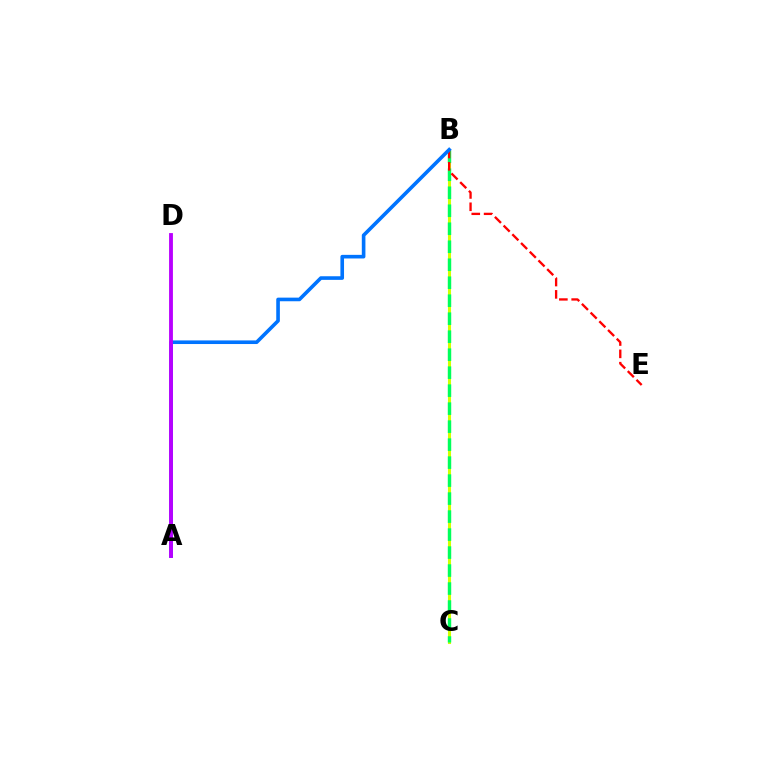{('B', 'C'): [{'color': '#d1ff00', 'line_style': 'solid', 'thickness': 2.21}, {'color': '#00ff5c', 'line_style': 'dashed', 'thickness': 2.44}], ('B', 'E'): [{'color': '#ff0000', 'line_style': 'dashed', 'thickness': 1.67}], ('A', 'B'): [{'color': '#0074ff', 'line_style': 'solid', 'thickness': 2.61}], ('A', 'D'): [{'color': '#b900ff', 'line_style': 'solid', 'thickness': 2.77}]}